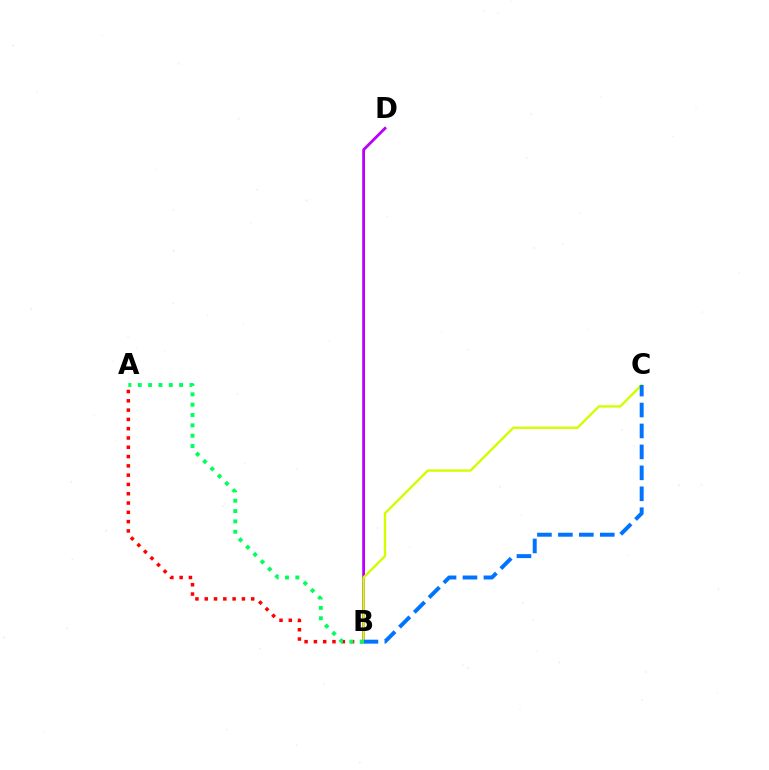{('A', 'B'): [{'color': '#ff0000', 'line_style': 'dotted', 'thickness': 2.53}, {'color': '#00ff5c', 'line_style': 'dotted', 'thickness': 2.81}], ('B', 'D'): [{'color': '#b900ff', 'line_style': 'solid', 'thickness': 2.02}], ('B', 'C'): [{'color': '#d1ff00', 'line_style': 'solid', 'thickness': 1.7}, {'color': '#0074ff', 'line_style': 'dashed', 'thickness': 2.84}]}